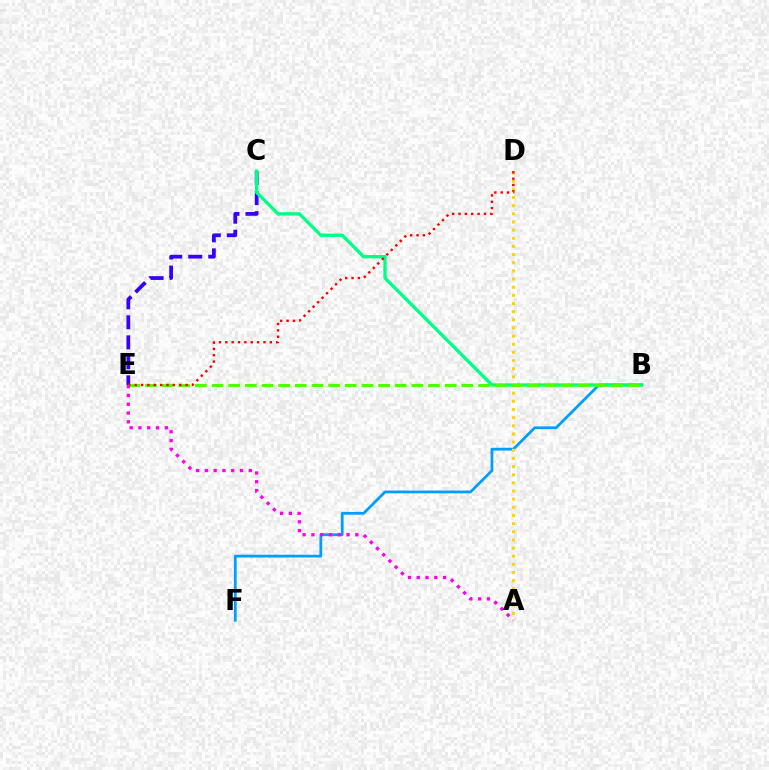{('C', 'E'): [{'color': '#3700ff', 'line_style': 'dashed', 'thickness': 2.72}], ('B', 'F'): [{'color': '#009eff', 'line_style': 'solid', 'thickness': 1.98}], ('B', 'C'): [{'color': '#00ff86', 'line_style': 'solid', 'thickness': 2.39}], ('A', 'D'): [{'color': '#ffd500', 'line_style': 'dotted', 'thickness': 2.22}], ('B', 'E'): [{'color': '#4fff00', 'line_style': 'dashed', 'thickness': 2.26}], ('D', 'E'): [{'color': '#ff0000', 'line_style': 'dotted', 'thickness': 1.73}], ('A', 'E'): [{'color': '#ff00ed', 'line_style': 'dotted', 'thickness': 2.39}]}